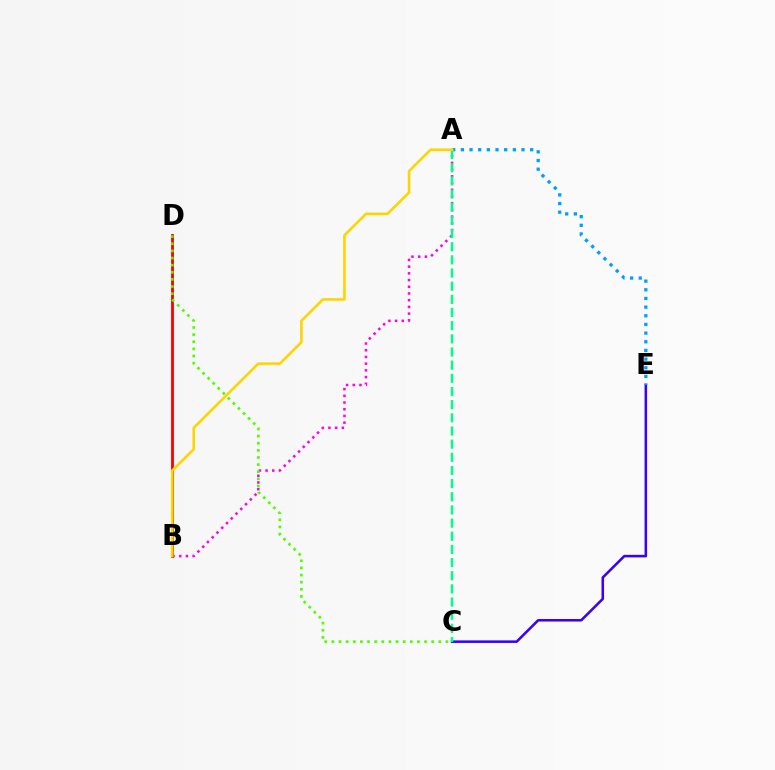{('C', 'E'): [{'color': '#3700ff', 'line_style': 'solid', 'thickness': 1.83}], ('A', 'B'): [{'color': '#ff00ed', 'line_style': 'dotted', 'thickness': 1.82}, {'color': '#ffd500', 'line_style': 'solid', 'thickness': 1.88}], ('B', 'D'): [{'color': '#ff0000', 'line_style': 'solid', 'thickness': 2.03}], ('A', 'E'): [{'color': '#009eff', 'line_style': 'dotted', 'thickness': 2.35}], ('A', 'C'): [{'color': '#00ff86', 'line_style': 'dashed', 'thickness': 1.79}], ('C', 'D'): [{'color': '#4fff00', 'line_style': 'dotted', 'thickness': 1.94}]}